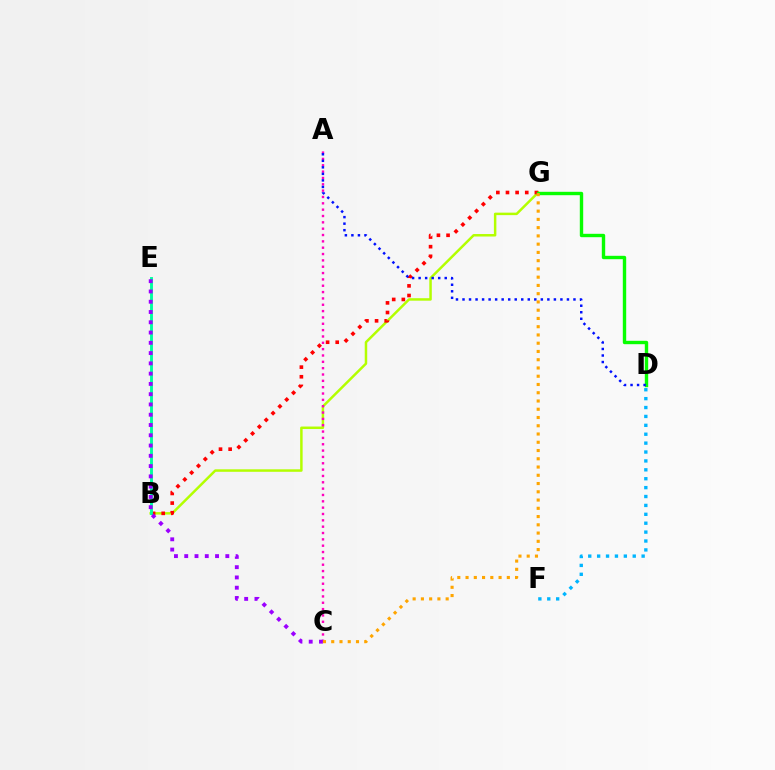{('D', 'F'): [{'color': '#00b5ff', 'line_style': 'dotted', 'thickness': 2.42}], ('B', 'G'): [{'color': '#b3ff00', 'line_style': 'solid', 'thickness': 1.79}, {'color': '#ff0000', 'line_style': 'dotted', 'thickness': 2.62}], ('A', 'C'): [{'color': '#ff00bd', 'line_style': 'dotted', 'thickness': 1.72}], ('D', 'G'): [{'color': '#08ff00', 'line_style': 'solid', 'thickness': 2.44}], ('B', 'E'): [{'color': '#00ff9d', 'line_style': 'solid', 'thickness': 2.08}], ('A', 'D'): [{'color': '#0010ff', 'line_style': 'dotted', 'thickness': 1.77}], ('C', 'E'): [{'color': '#9b00ff', 'line_style': 'dotted', 'thickness': 2.79}], ('C', 'G'): [{'color': '#ffa500', 'line_style': 'dotted', 'thickness': 2.24}]}